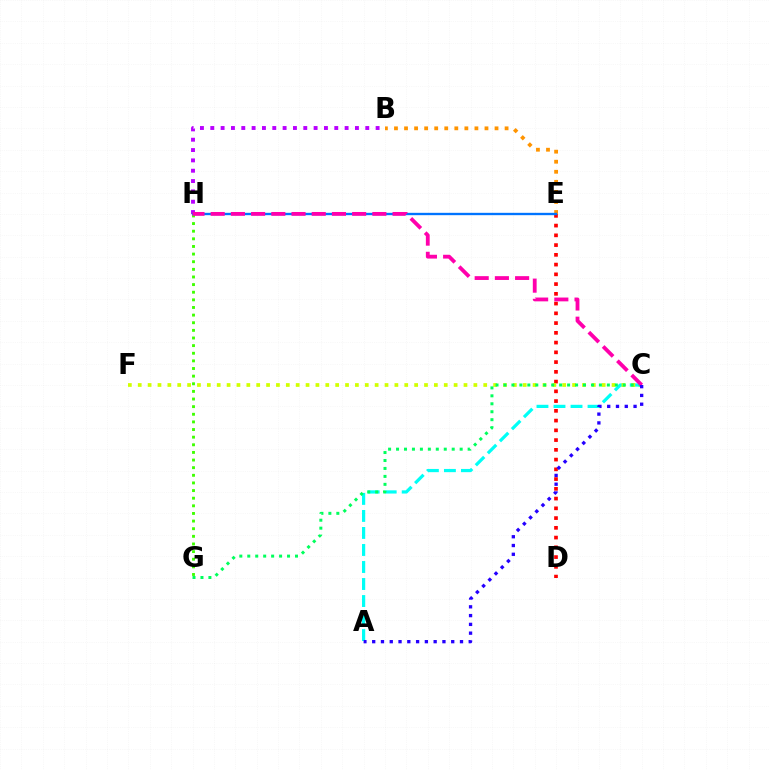{('G', 'H'): [{'color': '#3dff00', 'line_style': 'dotted', 'thickness': 2.07}], ('B', 'E'): [{'color': '#ff9400', 'line_style': 'dotted', 'thickness': 2.73}], ('D', 'E'): [{'color': '#ff0000', 'line_style': 'dotted', 'thickness': 2.65}], ('A', 'C'): [{'color': '#00fff6', 'line_style': 'dashed', 'thickness': 2.31}, {'color': '#2500ff', 'line_style': 'dotted', 'thickness': 2.39}], ('B', 'H'): [{'color': '#b900ff', 'line_style': 'dotted', 'thickness': 2.81}], ('E', 'H'): [{'color': '#0074ff', 'line_style': 'solid', 'thickness': 1.69}], ('C', 'F'): [{'color': '#d1ff00', 'line_style': 'dotted', 'thickness': 2.68}], ('C', 'G'): [{'color': '#00ff5c', 'line_style': 'dotted', 'thickness': 2.16}], ('C', 'H'): [{'color': '#ff00ac', 'line_style': 'dashed', 'thickness': 2.75}]}